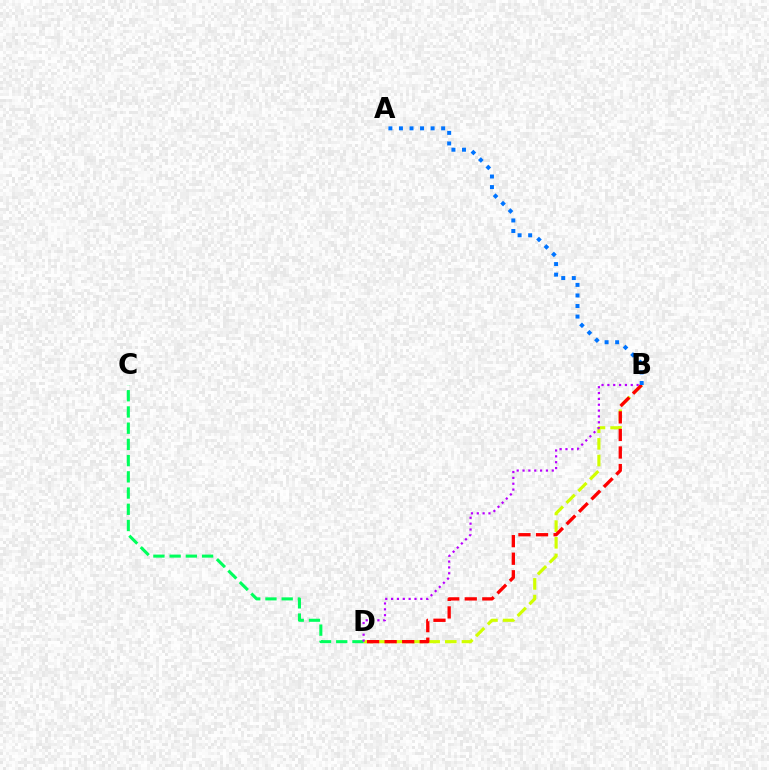{('B', 'D'): [{'color': '#d1ff00', 'line_style': 'dashed', 'thickness': 2.26}, {'color': '#ff0000', 'line_style': 'dashed', 'thickness': 2.39}, {'color': '#b900ff', 'line_style': 'dotted', 'thickness': 1.59}], ('C', 'D'): [{'color': '#00ff5c', 'line_style': 'dashed', 'thickness': 2.2}], ('A', 'B'): [{'color': '#0074ff', 'line_style': 'dotted', 'thickness': 2.87}]}